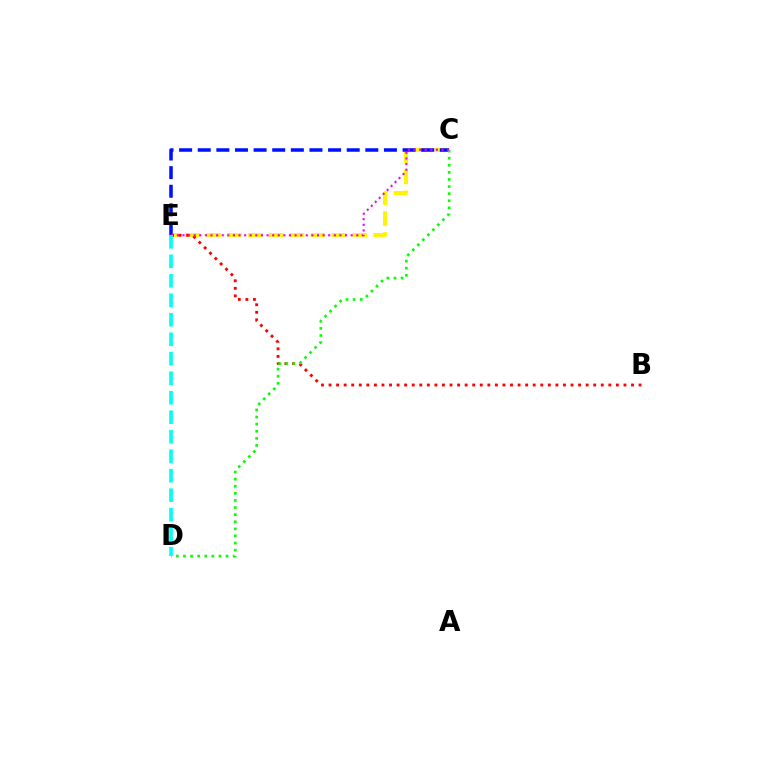{('C', 'E'): [{'color': '#fcf500', 'line_style': 'dashed', 'thickness': 2.84}, {'color': '#0010ff', 'line_style': 'dashed', 'thickness': 2.53}, {'color': '#ee00ff', 'line_style': 'dotted', 'thickness': 1.52}], ('B', 'E'): [{'color': '#ff0000', 'line_style': 'dotted', 'thickness': 2.05}], ('C', 'D'): [{'color': '#08ff00', 'line_style': 'dotted', 'thickness': 1.93}], ('D', 'E'): [{'color': '#00fff6', 'line_style': 'dashed', 'thickness': 2.65}]}